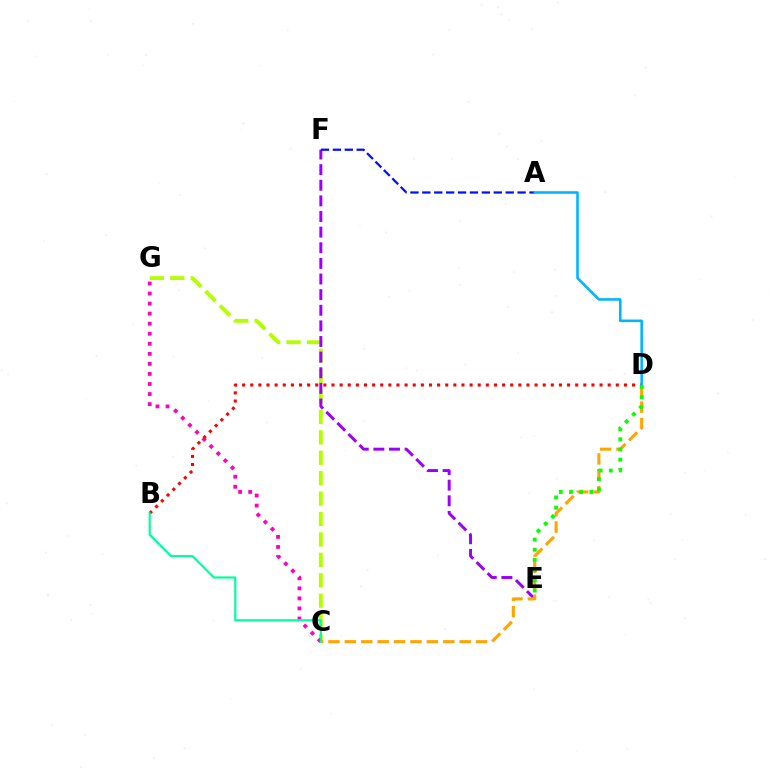{('C', 'G'): [{'color': '#b3ff00', 'line_style': 'dashed', 'thickness': 2.77}, {'color': '#ff00bd', 'line_style': 'dotted', 'thickness': 2.73}], ('E', 'F'): [{'color': '#9b00ff', 'line_style': 'dashed', 'thickness': 2.12}], ('A', 'F'): [{'color': '#0010ff', 'line_style': 'dashed', 'thickness': 1.62}], ('C', 'D'): [{'color': '#ffa500', 'line_style': 'dashed', 'thickness': 2.23}], ('B', 'D'): [{'color': '#ff0000', 'line_style': 'dotted', 'thickness': 2.21}], ('A', 'D'): [{'color': '#00b5ff', 'line_style': 'solid', 'thickness': 1.86}], ('B', 'C'): [{'color': '#00ff9d', 'line_style': 'solid', 'thickness': 1.57}], ('D', 'E'): [{'color': '#08ff00', 'line_style': 'dotted', 'thickness': 2.77}]}